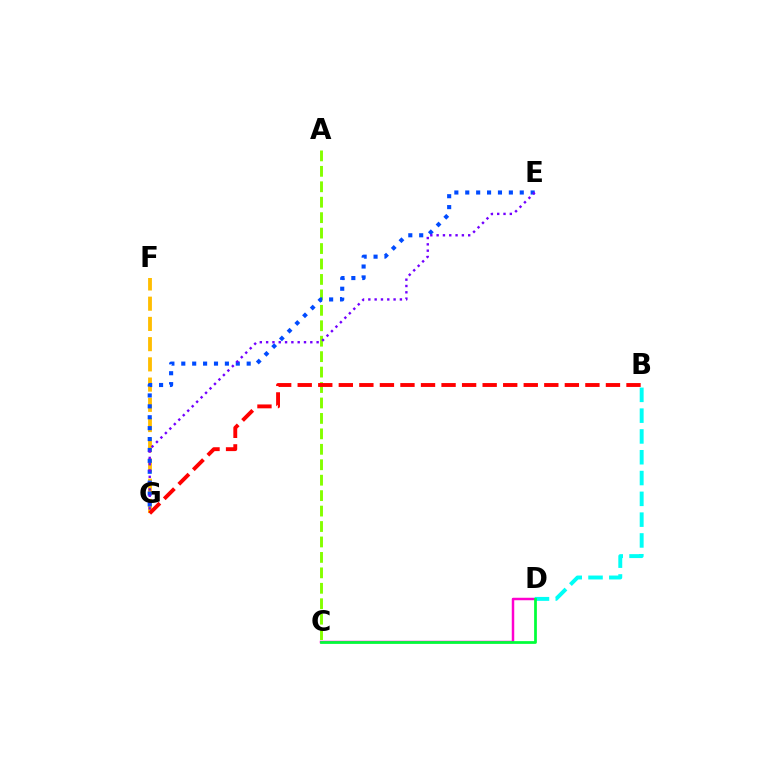{('C', 'D'): [{'color': '#ff00cf', 'line_style': 'solid', 'thickness': 1.79}, {'color': '#00ff39', 'line_style': 'solid', 'thickness': 1.97}], ('F', 'G'): [{'color': '#ffbd00', 'line_style': 'dashed', 'thickness': 2.75}], ('A', 'C'): [{'color': '#84ff00', 'line_style': 'dashed', 'thickness': 2.1}], ('E', 'G'): [{'color': '#004bff', 'line_style': 'dotted', 'thickness': 2.96}, {'color': '#7200ff', 'line_style': 'dotted', 'thickness': 1.71}], ('B', 'D'): [{'color': '#00fff6', 'line_style': 'dashed', 'thickness': 2.83}], ('B', 'G'): [{'color': '#ff0000', 'line_style': 'dashed', 'thickness': 2.79}]}